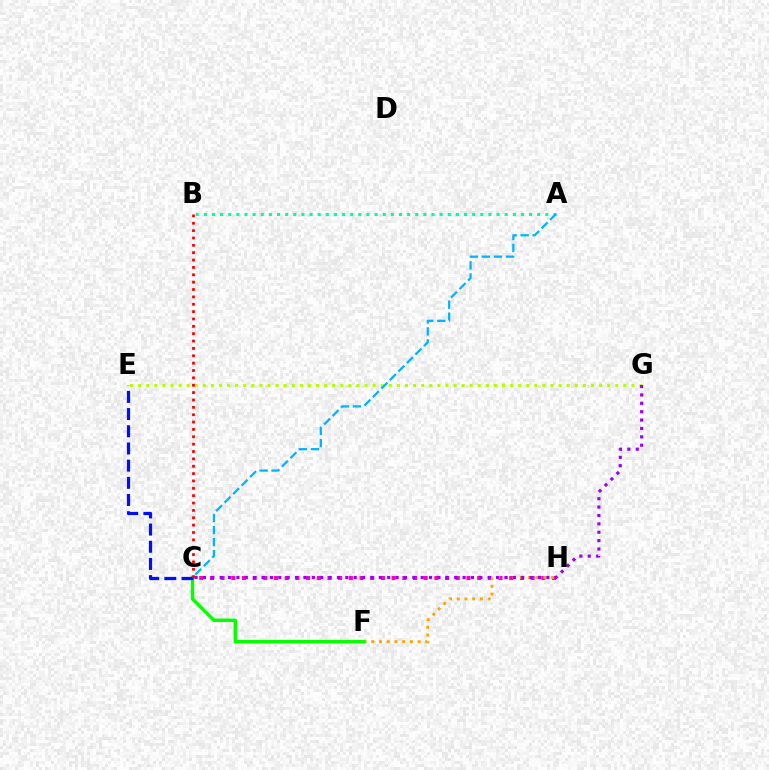{('C', 'H'): [{'color': '#ff00bd', 'line_style': 'dotted', 'thickness': 2.9}], ('E', 'G'): [{'color': '#b3ff00', 'line_style': 'dotted', 'thickness': 2.2}], ('A', 'B'): [{'color': '#00ff9d', 'line_style': 'dotted', 'thickness': 2.21}], ('F', 'H'): [{'color': '#ffa500', 'line_style': 'dotted', 'thickness': 2.1}], ('C', 'G'): [{'color': '#9b00ff', 'line_style': 'dotted', 'thickness': 2.28}], ('C', 'F'): [{'color': '#08ff00', 'line_style': 'solid', 'thickness': 2.49}], ('B', 'C'): [{'color': '#ff0000', 'line_style': 'dotted', 'thickness': 2.0}], ('C', 'E'): [{'color': '#0010ff', 'line_style': 'dashed', 'thickness': 2.33}], ('A', 'C'): [{'color': '#00b5ff', 'line_style': 'dashed', 'thickness': 1.63}]}